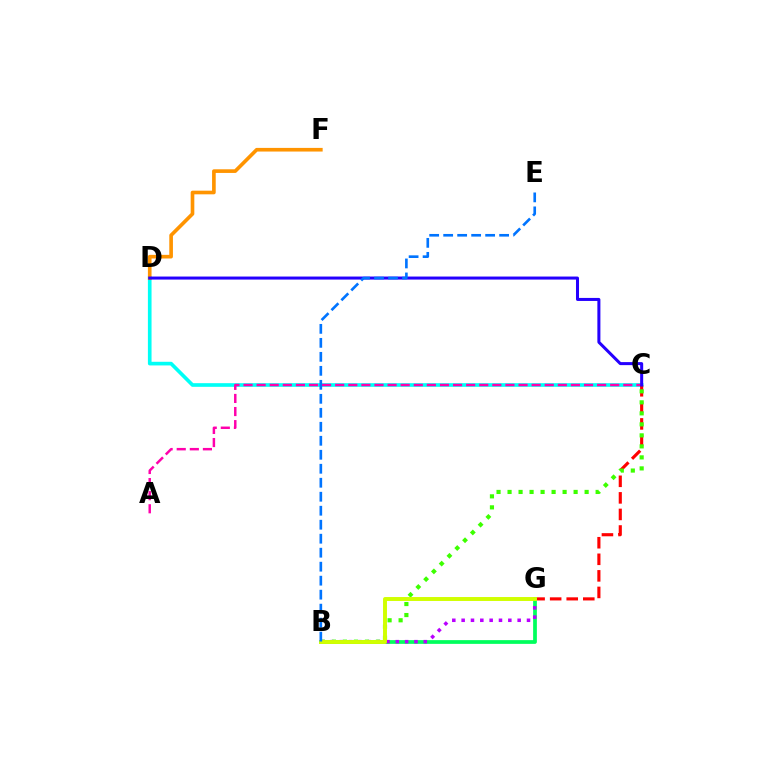{('C', 'D'): [{'color': '#00fff6', 'line_style': 'solid', 'thickness': 2.63}, {'color': '#2500ff', 'line_style': 'solid', 'thickness': 2.18}], ('A', 'C'): [{'color': '#ff00ac', 'line_style': 'dashed', 'thickness': 1.78}], ('C', 'G'): [{'color': '#ff0000', 'line_style': 'dashed', 'thickness': 2.25}], ('B', 'G'): [{'color': '#00ff5c', 'line_style': 'solid', 'thickness': 2.69}, {'color': '#b900ff', 'line_style': 'dotted', 'thickness': 2.54}, {'color': '#d1ff00', 'line_style': 'solid', 'thickness': 2.83}], ('B', 'C'): [{'color': '#3dff00', 'line_style': 'dotted', 'thickness': 2.99}], ('D', 'F'): [{'color': '#ff9400', 'line_style': 'solid', 'thickness': 2.63}], ('B', 'E'): [{'color': '#0074ff', 'line_style': 'dashed', 'thickness': 1.9}]}